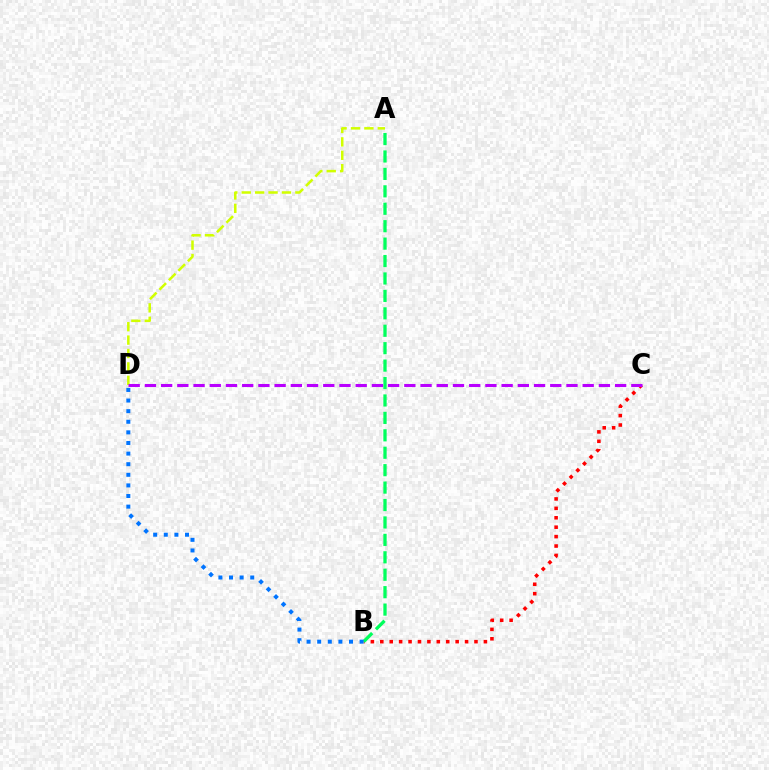{('B', 'C'): [{'color': '#ff0000', 'line_style': 'dotted', 'thickness': 2.56}], ('A', 'B'): [{'color': '#00ff5c', 'line_style': 'dashed', 'thickness': 2.37}], ('A', 'D'): [{'color': '#d1ff00', 'line_style': 'dashed', 'thickness': 1.82}], ('B', 'D'): [{'color': '#0074ff', 'line_style': 'dotted', 'thickness': 2.88}], ('C', 'D'): [{'color': '#b900ff', 'line_style': 'dashed', 'thickness': 2.2}]}